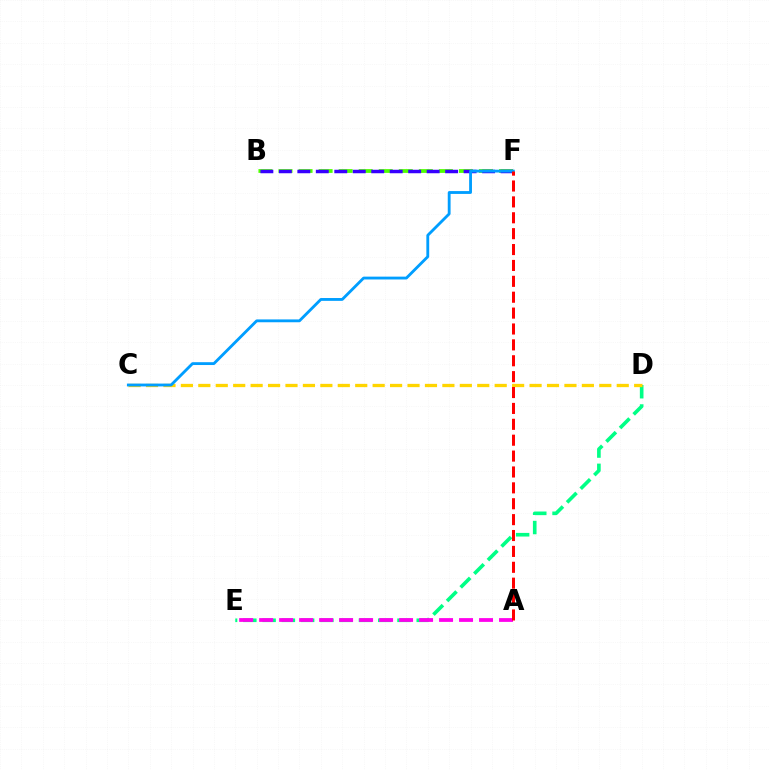{('D', 'E'): [{'color': '#00ff86', 'line_style': 'dashed', 'thickness': 2.62}], ('B', 'F'): [{'color': '#4fff00', 'line_style': 'dashed', 'thickness': 2.72}, {'color': '#3700ff', 'line_style': 'dashed', 'thickness': 2.51}], ('A', 'E'): [{'color': '#ff00ed', 'line_style': 'dashed', 'thickness': 2.72}], ('C', 'D'): [{'color': '#ffd500', 'line_style': 'dashed', 'thickness': 2.37}], ('C', 'F'): [{'color': '#009eff', 'line_style': 'solid', 'thickness': 2.04}], ('A', 'F'): [{'color': '#ff0000', 'line_style': 'dashed', 'thickness': 2.16}]}